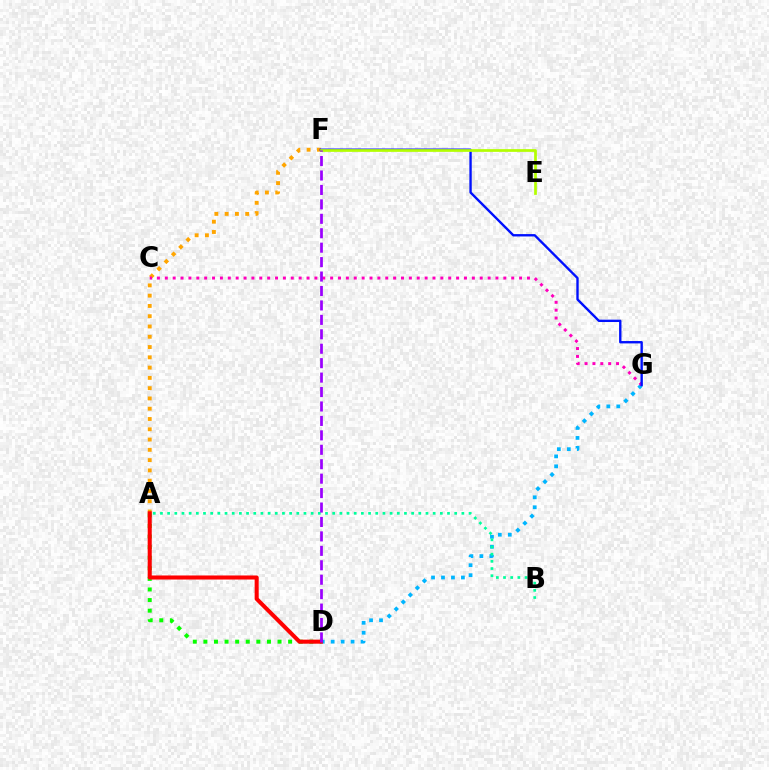{('D', 'G'): [{'color': '#00b5ff', 'line_style': 'dotted', 'thickness': 2.71}], ('A', 'B'): [{'color': '#00ff9d', 'line_style': 'dotted', 'thickness': 1.95}], ('A', 'D'): [{'color': '#08ff00', 'line_style': 'dotted', 'thickness': 2.88}, {'color': '#ff0000', 'line_style': 'solid', 'thickness': 2.92}], ('A', 'F'): [{'color': '#ffa500', 'line_style': 'dotted', 'thickness': 2.79}], ('C', 'G'): [{'color': '#ff00bd', 'line_style': 'dotted', 'thickness': 2.14}], ('F', 'G'): [{'color': '#0010ff', 'line_style': 'solid', 'thickness': 1.71}], ('E', 'F'): [{'color': '#b3ff00', 'line_style': 'solid', 'thickness': 1.95}], ('D', 'F'): [{'color': '#9b00ff', 'line_style': 'dashed', 'thickness': 1.96}]}